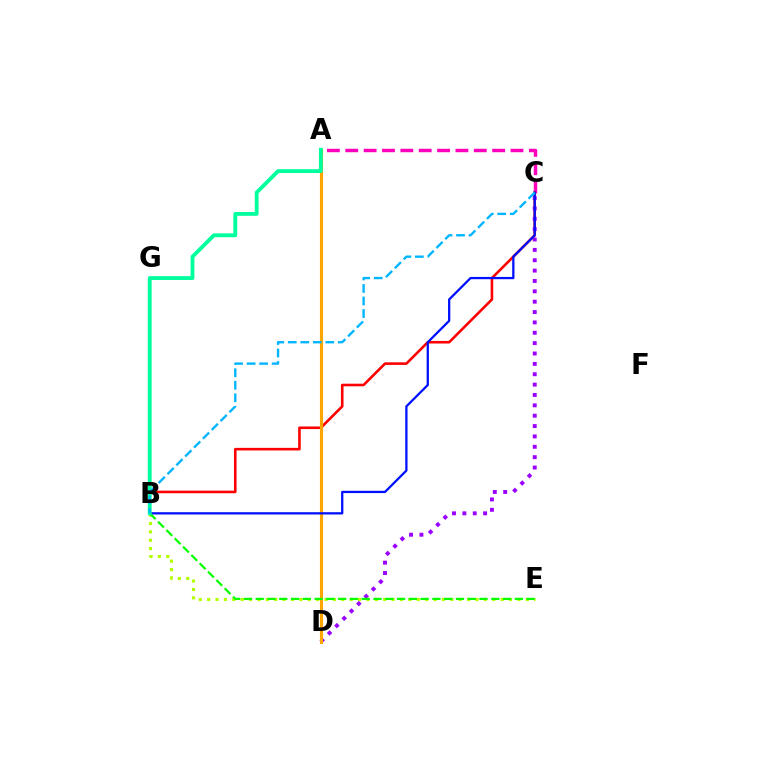{('A', 'C'): [{'color': '#ff00bd', 'line_style': 'dashed', 'thickness': 2.49}], ('B', 'E'): [{'color': '#b3ff00', 'line_style': 'dotted', 'thickness': 2.28}, {'color': '#08ff00', 'line_style': 'dashed', 'thickness': 1.6}], ('B', 'C'): [{'color': '#ff0000', 'line_style': 'solid', 'thickness': 1.87}, {'color': '#0010ff', 'line_style': 'solid', 'thickness': 1.63}, {'color': '#00b5ff', 'line_style': 'dashed', 'thickness': 1.7}], ('C', 'D'): [{'color': '#9b00ff', 'line_style': 'dotted', 'thickness': 2.82}], ('A', 'D'): [{'color': '#ffa500', 'line_style': 'solid', 'thickness': 2.25}], ('A', 'B'): [{'color': '#00ff9d', 'line_style': 'solid', 'thickness': 2.75}]}